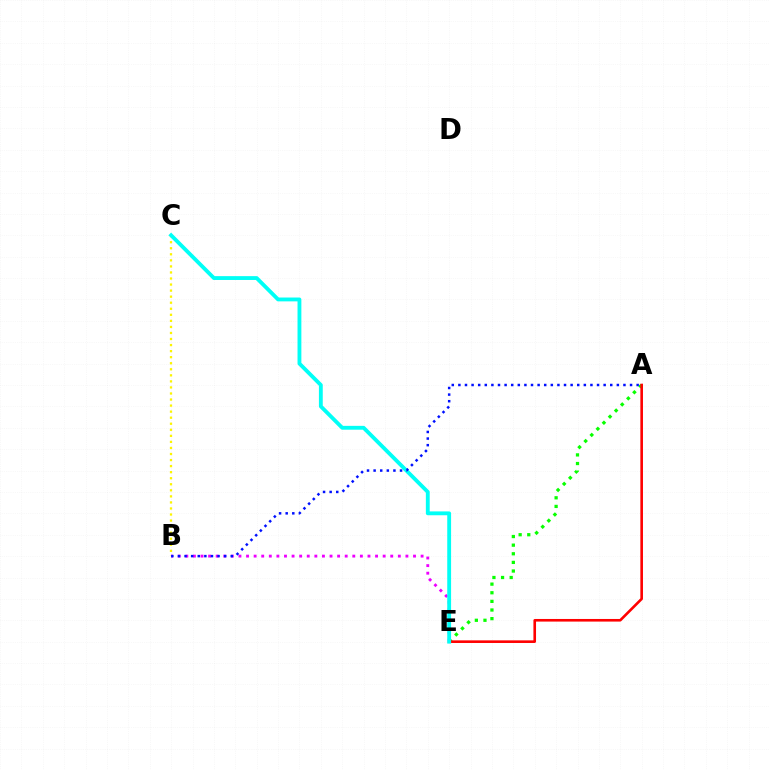{('A', 'E'): [{'color': '#08ff00', 'line_style': 'dotted', 'thickness': 2.34}, {'color': '#ff0000', 'line_style': 'solid', 'thickness': 1.88}], ('B', 'C'): [{'color': '#fcf500', 'line_style': 'dotted', 'thickness': 1.64}], ('B', 'E'): [{'color': '#ee00ff', 'line_style': 'dotted', 'thickness': 2.06}], ('C', 'E'): [{'color': '#00fff6', 'line_style': 'solid', 'thickness': 2.77}], ('A', 'B'): [{'color': '#0010ff', 'line_style': 'dotted', 'thickness': 1.79}]}